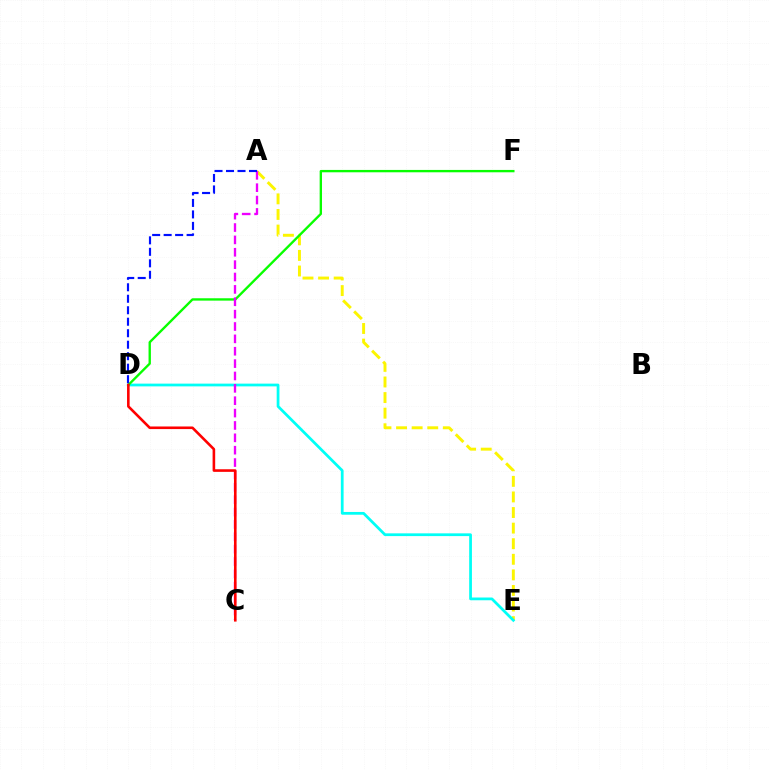{('A', 'E'): [{'color': '#fcf500', 'line_style': 'dashed', 'thickness': 2.12}], ('D', 'E'): [{'color': '#00fff6', 'line_style': 'solid', 'thickness': 1.98}], ('D', 'F'): [{'color': '#08ff00', 'line_style': 'solid', 'thickness': 1.7}], ('A', 'C'): [{'color': '#ee00ff', 'line_style': 'dashed', 'thickness': 1.68}], ('C', 'D'): [{'color': '#ff0000', 'line_style': 'solid', 'thickness': 1.87}], ('A', 'D'): [{'color': '#0010ff', 'line_style': 'dashed', 'thickness': 1.56}]}